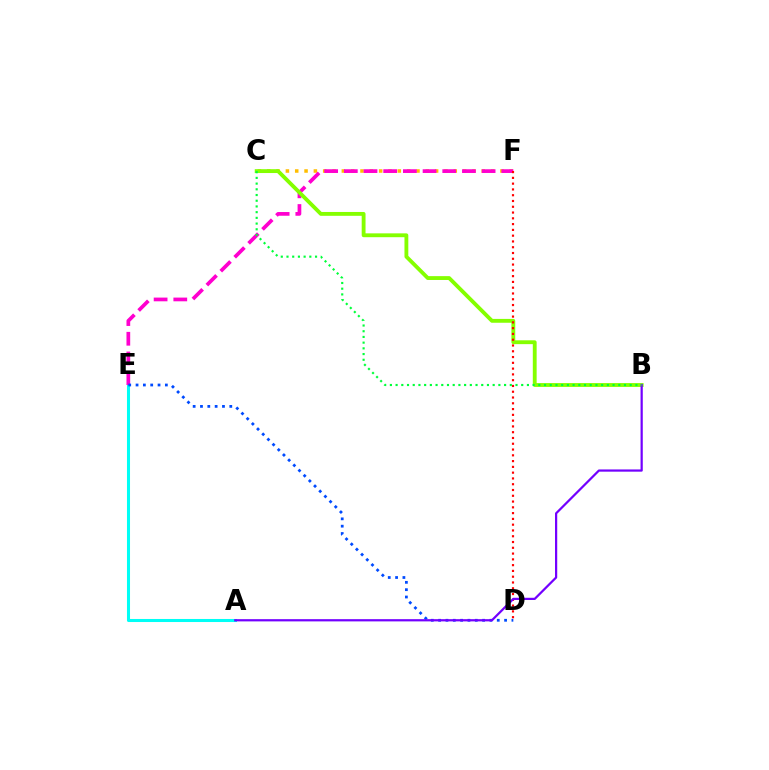{('C', 'F'): [{'color': '#ffbd00', 'line_style': 'dotted', 'thickness': 2.53}], ('A', 'E'): [{'color': '#00fff6', 'line_style': 'solid', 'thickness': 2.19}], ('E', 'F'): [{'color': '#ff00cf', 'line_style': 'dashed', 'thickness': 2.67}], ('B', 'C'): [{'color': '#84ff00', 'line_style': 'solid', 'thickness': 2.77}, {'color': '#00ff39', 'line_style': 'dotted', 'thickness': 1.55}], ('D', 'E'): [{'color': '#004bff', 'line_style': 'dotted', 'thickness': 1.99}], ('D', 'F'): [{'color': '#ff0000', 'line_style': 'dotted', 'thickness': 1.57}], ('A', 'B'): [{'color': '#7200ff', 'line_style': 'solid', 'thickness': 1.6}]}